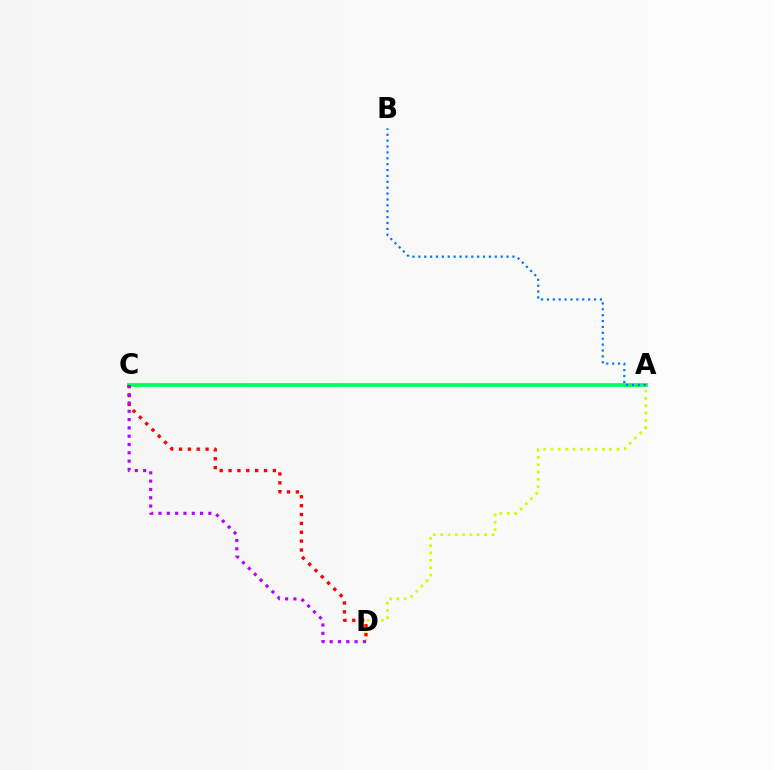{('A', 'C'): [{'color': '#00ff5c', 'line_style': 'solid', 'thickness': 2.71}], ('A', 'D'): [{'color': '#d1ff00', 'line_style': 'dotted', 'thickness': 1.99}], ('C', 'D'): [{'color': '#ff0000', 'line_style': 'dotted', 'thickness': 2.41}, {'color': '#b900ff', 'line_style': 'dotted', 'thickness': 2.26}], ('A', 'B'): [{'color': '#0074ff', 'line_style': 'dotted', 'thickness': 1.6}]}